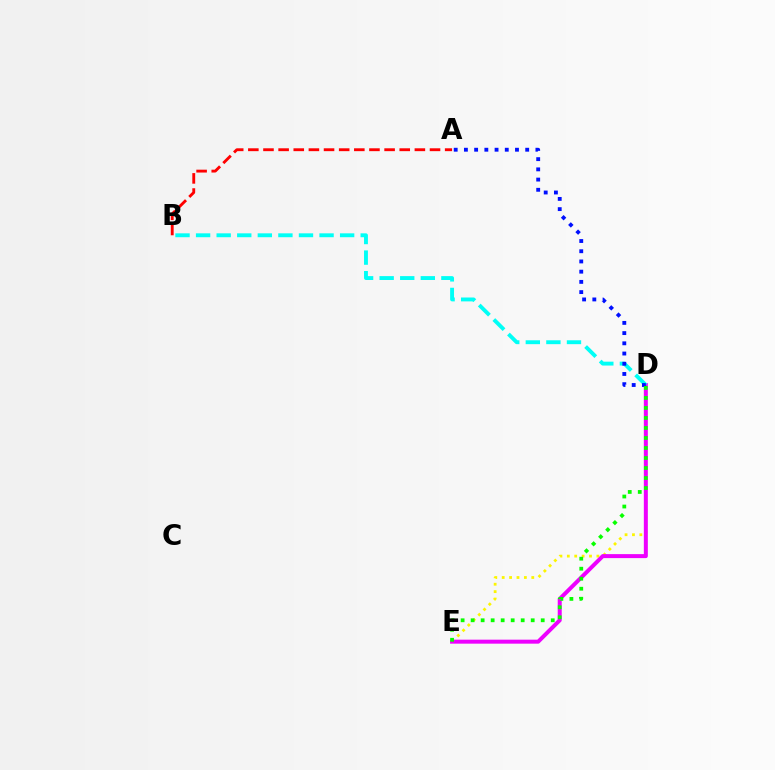{('A', 'B'): [{'color': '#ff0000', 'line_style': 'dashed', 'thickness': 2.06}], ('D', 'E'): [{'color': '#fcf500', 'line_style': 'dotted', 'thickness': 2.01}, {'color': '#ee00ff', 'line_style': 'solid', 'thickness': 2.87}, {'color': '#08ff00', 'line_style': 'dotted', 'thickness': 2.72}], ('B', 'D'): [{'color': '#00fff6', 'line_style': 'dashed', 'thickness': 2.8}], ('A', 'D'): [{'color': '#0010ff', 'line_style': 'dotted', 'thickness': 2.78}]}